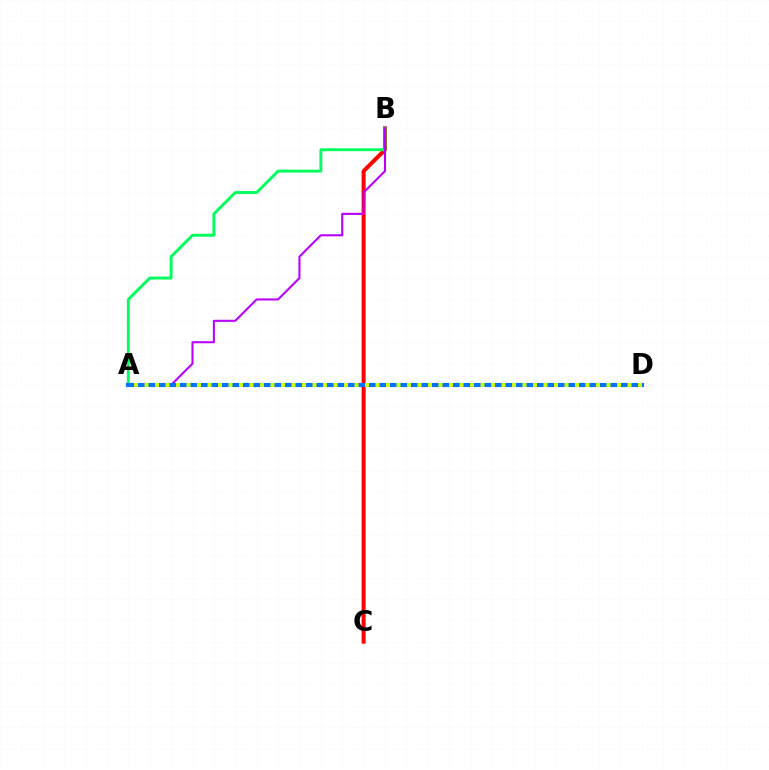{('B', 'C'): [{'color': '#ff0000', 'line_style': 'solid', 'thickness': 2.89}], ('A', 'B'): [{'color': '#00ff5c', 'line_style': 'solid', 'thickness': 2.09}, {'color': '#b900ff', 'line_style': 'solid', 'thickness': 1.5}], ('A', 'D'): [{'color': '#0074ff', 'line_style': 'solid', 'thickness': 2.95}, {'color': '#d1ff00', 'line_style': 'dotted', 'thickness': 2.85}]}